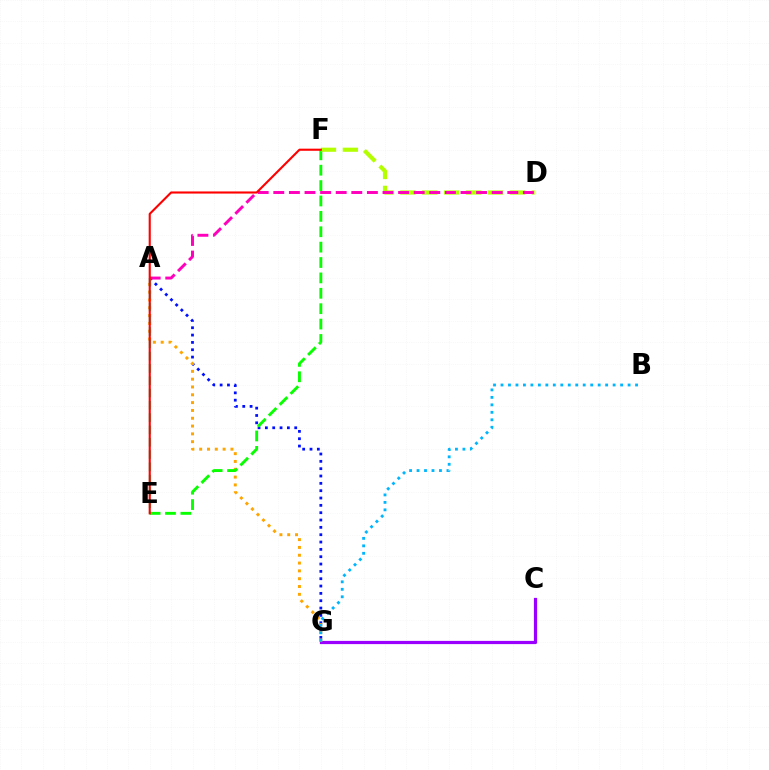{('A', 'G'): [{'color': '#0010ff', 'line_style': 'dotted', 'thickness': 1.99}, {'color': '#ffa500', 'line_style': 'dotted', 'thickness': 2.12}], ('C', 'G'): [{'color': '#9b00ff', 'line_style': 'solid', 'thickness': 2.31}], ('A', 'E'): [{'color': '#00ff9d', 'line_style': 'dashed', 'thickness': 1.67}], ('E', 'F'): [{'color': '#08ff00', 'line_style': 'dashed', 'thickness': 2.09}, {'color': '#ff0000', 'line_style': 'solid', 'thickness': 1.52}], ('D', 'F'): [{'color': '#b3ff00', 'line_style': 'dashed', 'thickness': 2.98}], ('A', 'D'): [{'color': '#ff00bd', 'line_style': 'dashed', 'thickness': 2.12}], ('B', 'G'): [{'color': '#00b5ff', 'line_style': 'dotted', 'thickness': 2.03}]}